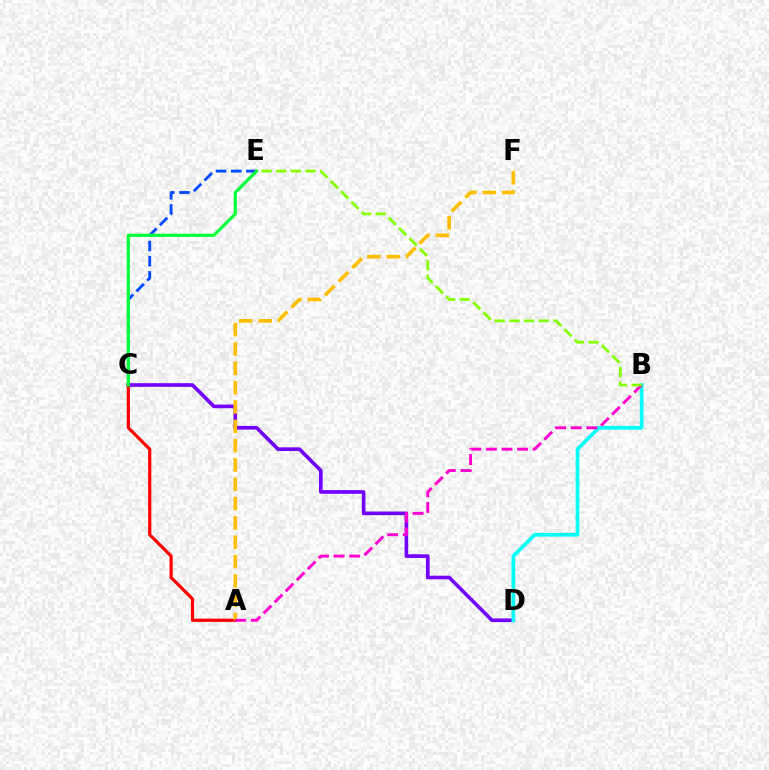{('C', 'D'): [{'color': '#7200ff', 'line_style': 'solid', 'thickness': 2.61}], ('A', 'C'): [{'color': '#ff0000', 'line_style': 'solid', 'thickness': 2.31}], ('B', 'D'): [{'color': '#00fff6', 'line_style': 'solid', 'thickness': 2.69}], ('C', 'E'): [{'color': '#004bff', 'line_style': 'dashed', 'thickness': 2.06}, {'color': '#00ff39', 'line_style': 'solid', 'thickness': 2.26}], ('A', 'F'): [{'color': '#ffbd00', 'line_style': 'dashed', 'thickness': 2.63}], ('A', 'B'): [{'color': '#ff00cf', 'line_style': 'dashed', 'thickness': 2.12}], ('B', 'E'): [{'color': '#84ff00', 'line_style': 'dashed', 'thickness': 1.99}]}